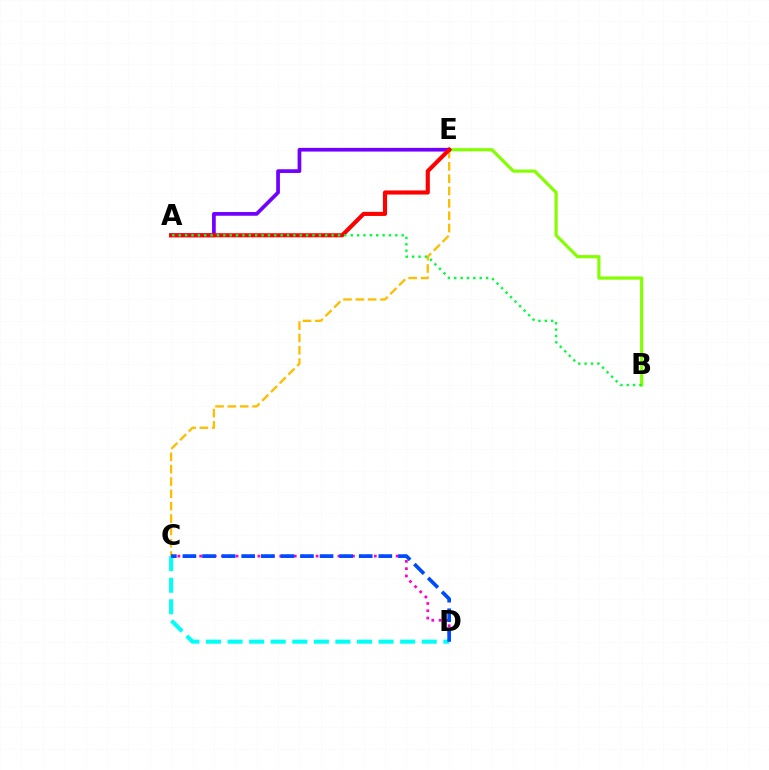{('C', 'D'): [{'color': '#ff00cf', 'line_style': 'dotted', 'thickness': 1.98}, {'color': '#00fff6', 'line_style': 'dashed', 'thickness': 2.93}, {'color': '#004bff', 'line_style': 'dashed', 'thickness': 2.66}], ('C', 'E'): [{'color': '#ffbd00', 'line_style': 'dashed', 'thickness': 1.68}], ('B', 'E'): [{'color': '#84ff00', 'line_style': 'solid', 'thickness': 2.29}], ('A', 'E'): [{'color': '#7200ff', 'line_style': 'solid', 'thickness': 2.68}, {'color': '#ff0000', 'line_style': 'solid', 'thickness': 2.96}], ('A', 'B'): [{'color': '#00ff39', 'line_style': 'dotted', 'thickness': 1.73}]}